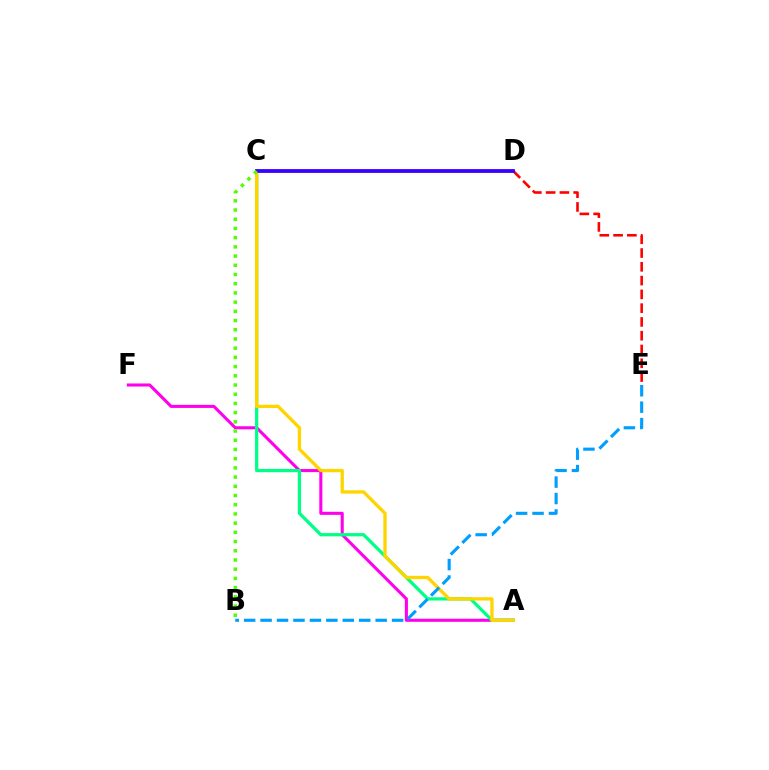{('D', 'E'): [{'color': '#ff0000', 'line_style': 'dashed', 'thickness': 1.87}], ('A', 'F'): [{'color': '#ff00ed', 'line_style': 'solid', 'thickness': 2.21}], ('A', 'C'): [{'color': '#00ff86', 'line_style': 'solid', 'thickness': 2.34}, {'color': '#ffd500', 'line_style': 'solid', 'thickness': 2.4}], ('C', 'D'): [{'color': '#3700ff', 'line_style': 'solid', 'thickness': 2.74}], ('B', 'C'): [{'color': '#4fff00', 'line_style': 'dotted', 'thickness': 2.5}], ('B', 'E'): [{'color': '#009eff', 'line_style': 'dashed', 'thickness': 2.23}]}